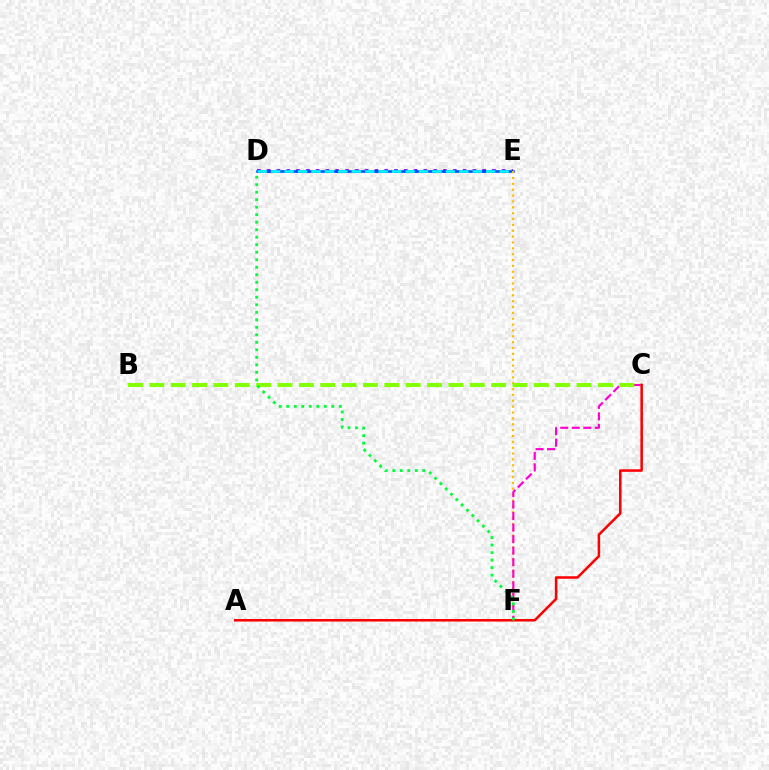{('D', 'E'): [{'color': '#7200ff', 'line_style': 'dotted', 'thickness': 2.66}, {'color': '#004bff', 'line_style': 'solid', 'thickness': 1.85}, {'color': '#00fff6', 'line_style': 'dashed', 'thickness': 1.83}], ('E', 'F'): [{'color': '#ffbd00', 'line_style': 'dotted', 'thickness': 1.59}], ('C', 'F'): [{'color': '#ff00cf', 'line_style': 'dashed', 'thickness': 1.56}], ('B', 'C'): [{'color': '#84ff00', 'line_style': 'dashed', 'thickness': 2.9}], ('A', 'C'): [{'color': '#ff0000', 'line_style': 'solid', 'thickness': 1.83}], ('D', 'F'): [{'color': '#00ff39', 'line_style': 'dotted', 'thickness': 2.04}]}